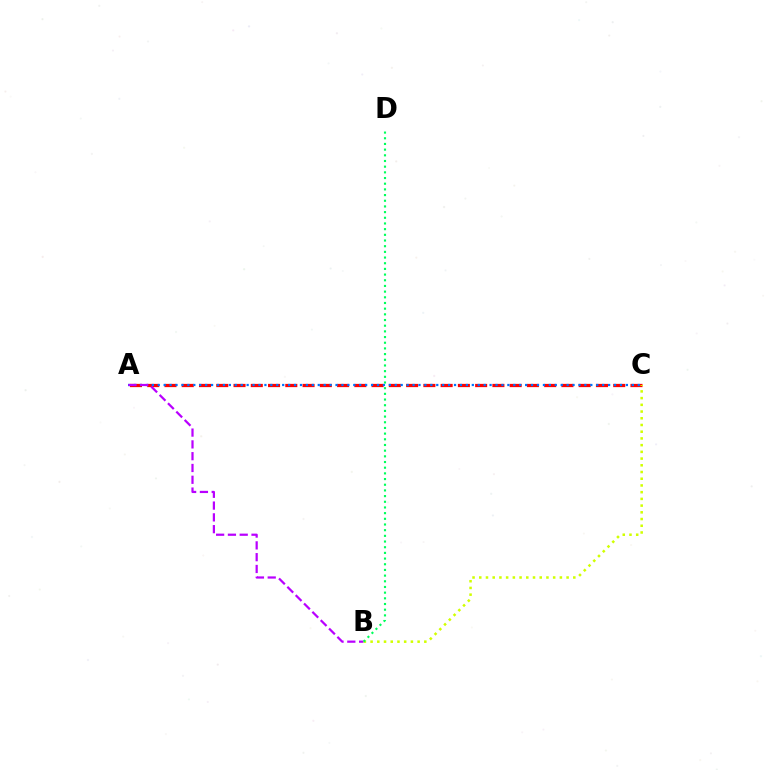{('A', 'C'): [{'color': '#ff0000', 'line_style': 'dashed', 'thickness': 2.34}, {'color': '#0074ff', 'line_style': 'dotted', 'thickness': 1.61}], ('A', 'B'): [{'color': '#b900ff', 'line_style': 'dashed', 'thickness': 1.6}], ('B', 'C'): [{'color': '#d1ff00', 'line_style': 'dotted', 'thickness': 1.83}], ('B', 'D'): [{'color': '#00ff5c', 'line_style': 'dotted', 'thickness': 1.54}]}